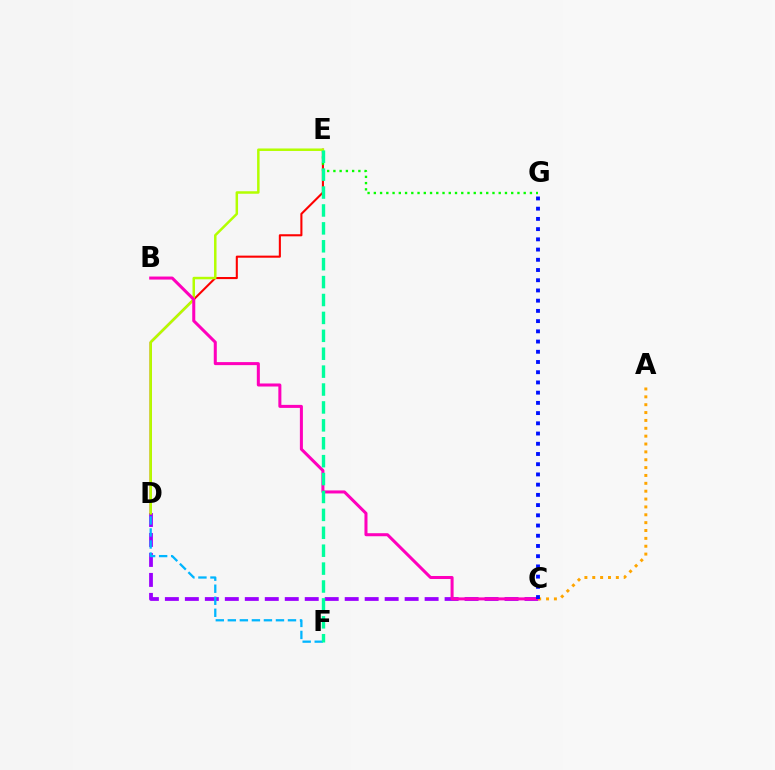{('C', 'D'): [{'color': '#9b00ff', 'line_style': 'dashed', 'thickness': 2.71}], ('D', 'F'): [{'color': '#00b5ff', 'line_style': 'dashed', 'thickness': 1.63}], ('D', 'E'): [{'color': '#ff0000', 'line_style': 'solid', 'thickness': 1.5}, {'color': '#b3ff00', 'line_style': 'solid', 'thickness': 1.79}], ('E', 'G'): [{'color': '#08ff00', 'line_style': 'dotted', 'thickness': 1.7}], ('B', 'C'): [{'color': '#ff00bd', 'line_style': 'solid', 'thickness': 2.18}], ('A', 'C'): [{'color': '#ffa500', 'line_style': 'dotted', 'thickness': 2.14}], ('E', 'F'): [{'color': '#00ff9d', 'line_style': 'dashed', 'thickness': 2.43}], ('C', 'G'): [{'color': '#0010ff', 'line_style': 'dotted', 'thickness': 2.78}]}